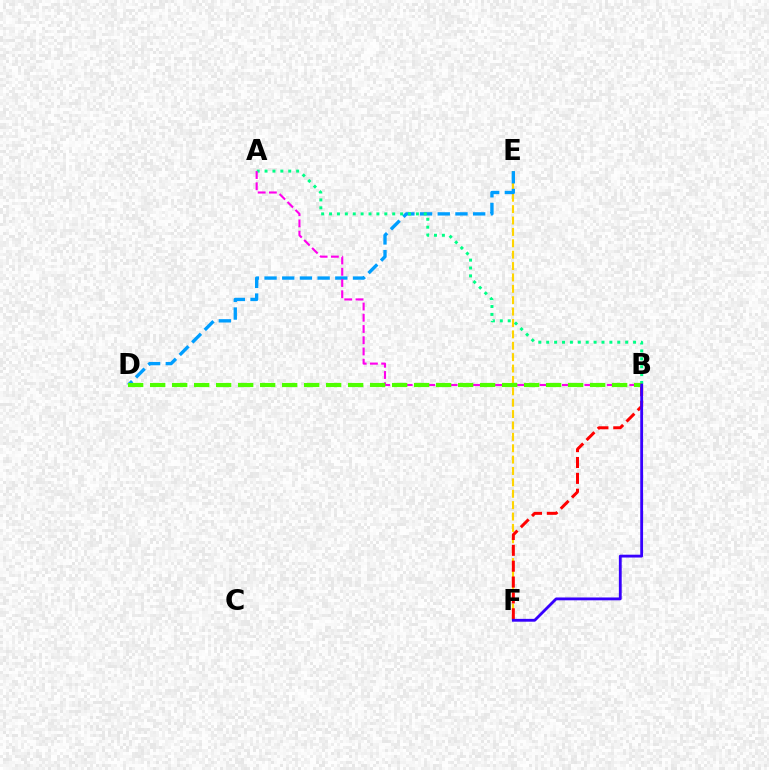{('E', 'F'): [{'color': '#ffd500', 'line_style': 'dashed', 'thickness': 1.55}], ('B', 'F'): [{'color': '#ff0000', 'line_style': 'dashed', 'thickness': 2.16}, {'color': '#3700ff', 'line_style': 'solid', 'thickness': 2.04}], ('D', 'E'): [{'color': '#009eff', 'line_style': 'dashed', 'thickness': 2.4}], ('A', 'B'): [{'color': '#00ff86', 'line_style': 'dotted', 'thickness': 2.15}, {'color': '#ff00ed', 'line_style': 'dashed', 'thickness': 1.53}], ('B', 'D'): [{'color': '#4fff00', 'line_style': 'dashed', 'thickness': 2.99}]}